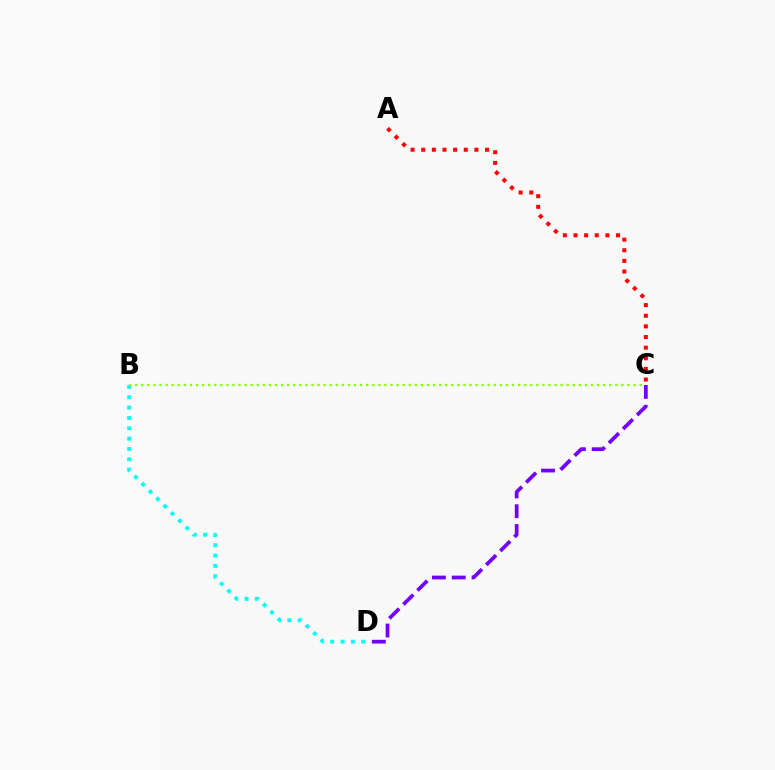{('B', 'D'): [{'color': '#00fff6', 'line_style': 'dotted', 'thickness': 2.81}], ('B', 'C'): [{'color': '#84ff00', 'line_style': 'dotted', 'thickness': 1.65}], ('A', 'C'): [{'color': '#ff0000', 'line_style': 'dotted', 'thickness': 2.89}], ('C', 'D'): [{'color': '#7200ff', 'line_style': 'dashed', 'thickness': 2.69}]}